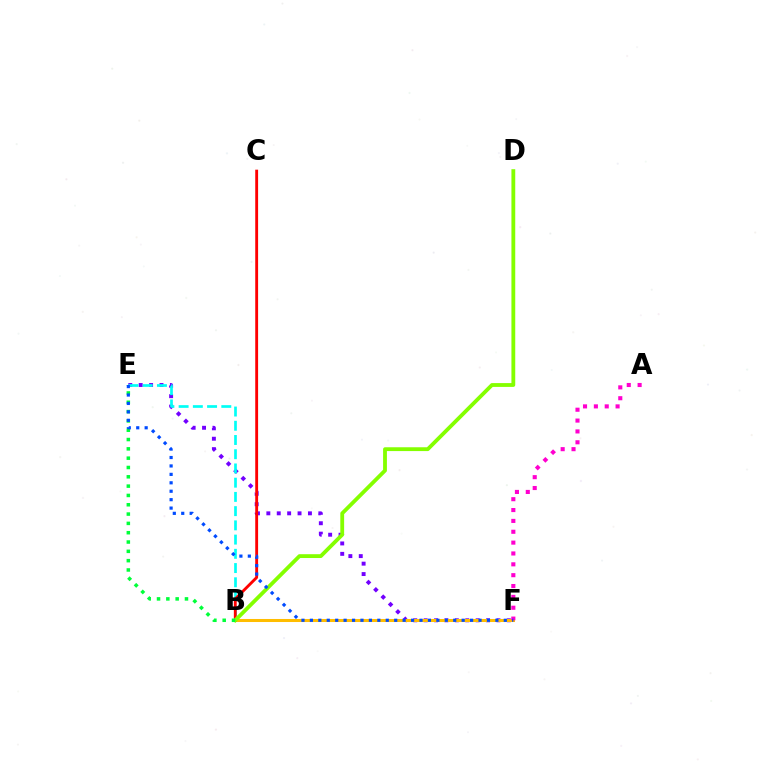{('E', 'F'): [{'color': '#7200ff', 'line_style': 'dotted', 'thickness': 2.83}, {'color': '#004bff', 'line_style': 'dotted', 'thickness': 2.29}], ('B', 'F'): [{'color': '#ffbd00', 'line_style': 'solid', 'thickness': 2.18}], ('B', 'E'): [{'color': '#00fff6', 'line_style': 'dashed', 'thickness': 1.93}, {'color': '#00ff39', 'line_style': 'dotted', 'thickness': 2.53}], ('B', 'C'): [{'color': '#ff0000', 'line_style': 'solid', 'thickness': 2.06}], ('B', 'D'): [{'color': '#84ff00', 'line_style': 'solid', 'thickness': 2.75}], ('A', 'F'): [{'color': '#ff00cf', 'line_style': 'dotted', 'thickness': 2.95}]}